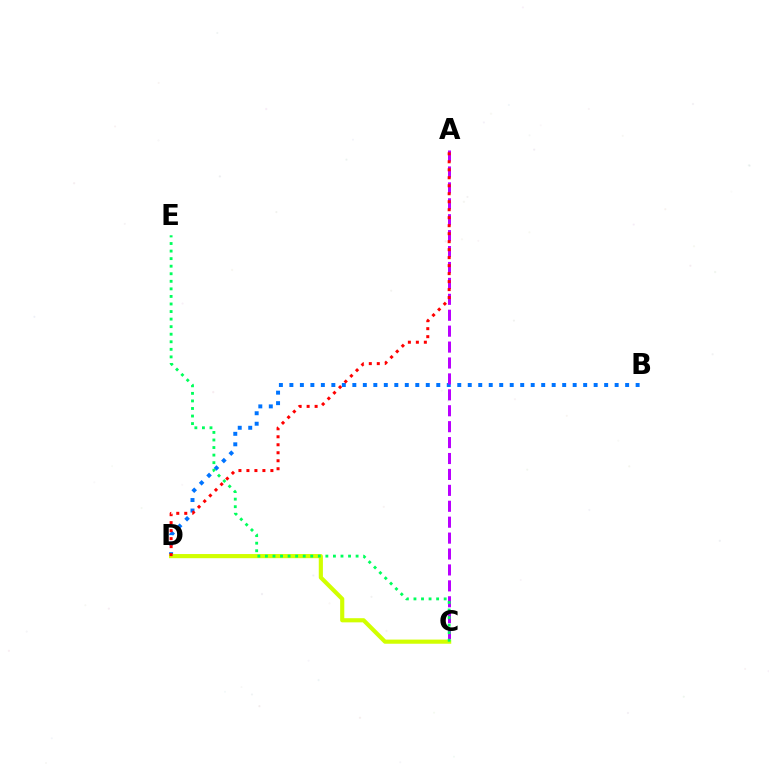{('B', 'D'): [{'color': '#0074ff', 'line_style': 'dotted', 'thickness': 2.85}], ('C', 'D'): [{'color': '#d1ff00', 'line_style': 'solid', 'thickness': 2.99}], ('A', 'C'): [{'color': '#b900ff', 'line_style': 'dashed', 'thickness': 2.16}], ('C', 'E'): [{'color': '#00ff5c', 'line_style': 'dotted', 'thickness': 2.05}], ('A', 'D'): [{'color': '#ff0000', 'line_style': 'dotted', 'thickness': 2.17}]}